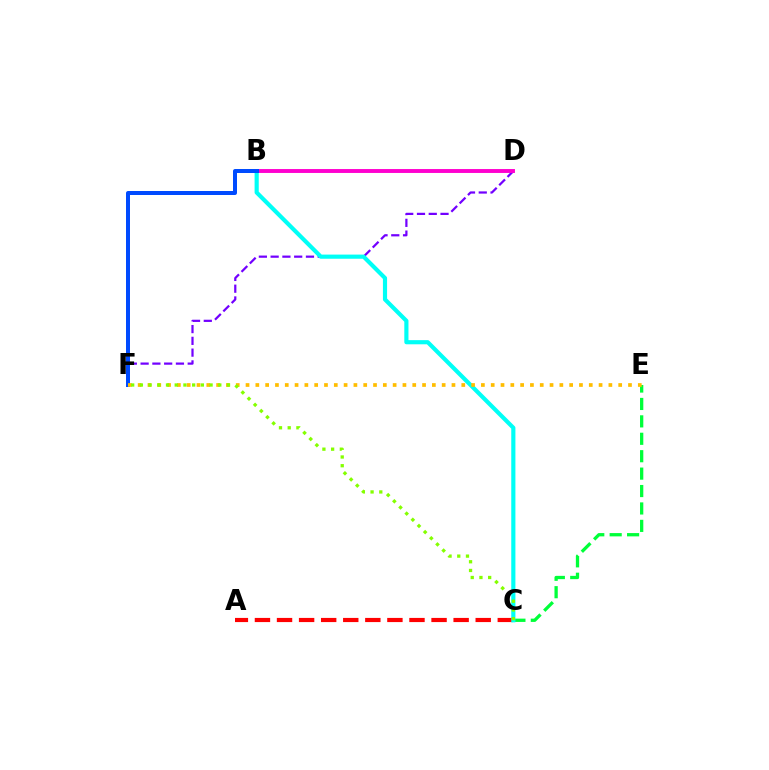{('D', 'F'): [{'color': '#7200ff', 'line_style': 'dashed', 'thickness': 1.6}], ('A', 'C'): [{'color': '#ff0000', 'line_style': 'dashed', 'thickness': 3.0}], ('C', 'E'): [{'color': '#00ff39', 'line_style': 'dashed', 'thickness': 2.37}], ('B', 'C'): [{'color': '#00fff6', 'line_style': 'solid', 'thickness': 2.99}], ('B', 'D'): [{'color': '#ff00cf', 'line_style': 'solid', 'thickness': 2.82}], ('B', 'F'): [{'color': '#004bff', 'line_style': 'solid', 'thickness': 2.88}], ('E', 'F'): [{'color': '#ffbd00', 'line_style': 'dotted', 'thickness': 2.66}], ('C', 'F'): [{'color': '#84ff00', 'line_style': 'dotted', 'thickness': 2.37}]}